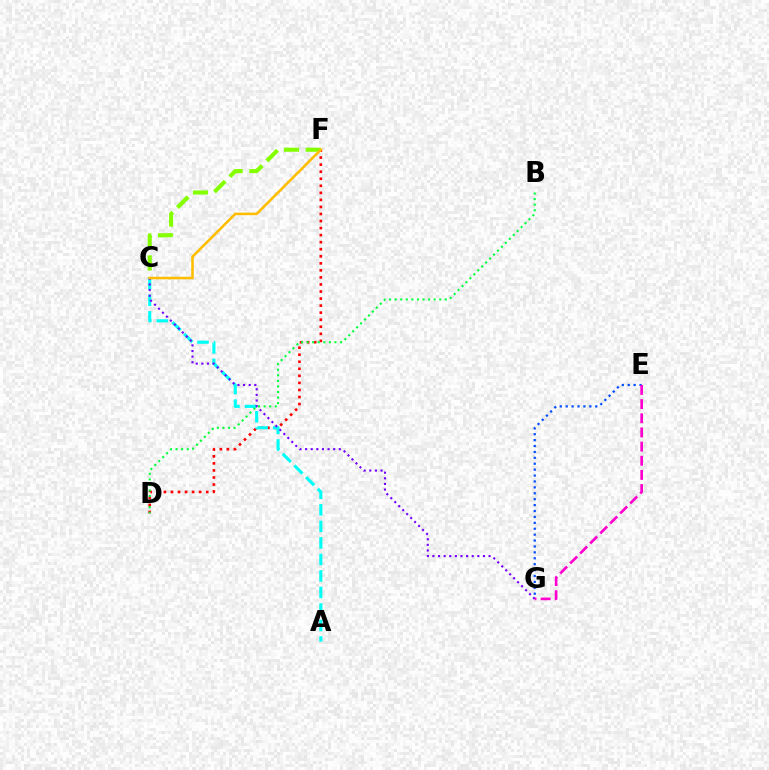{('E', 'G'): [{'color': '#004bff', 'line_style': 'dotted', 'thickness': 1.61}, {'color': '#ff00cf', 'line_style': 'dashed', 'thickness': 1.92}], ('D', 'F'): [{'color': '#ff0000', 'line_style': 'dotted', 'thickness': 1.92}], ('A', 'C'): [{'color': '#00fff6', 'line_style': 'dashed', 'thickness': 2.24}], ('C', 'F'): [{'color': '#84ff00', 'line_style': 'dashed', 'thickness': 2.95}, {'color': '#ffbd00', 'line_style': 'solid', 'thickness': 1.85}], ('C', 'G'): [{'color': '#7200ff', 'line_style': 'dotted', 'thickness': 1.53}], ('B', 'D'): [{'color': '#00ff39', 'line_style': 'dotted', 'thickness': 1.51}]}